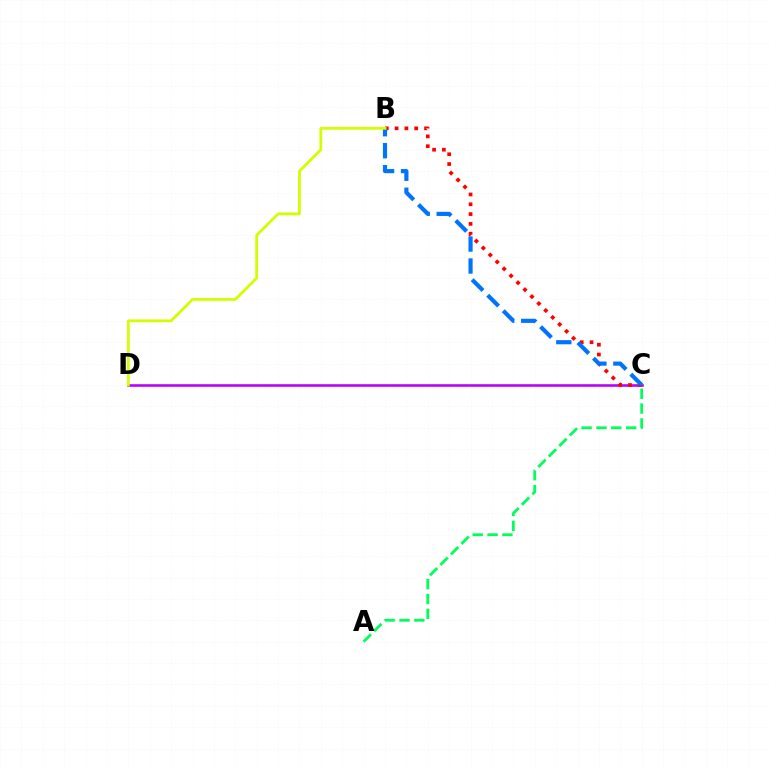{('C', 'D'): [{'color': '#b900ff', 'line_style': 'solid', 'thickness': 1.87}], ('B', 'C'): [{'color': '#ff0000', 'line_style': 'dotted', 'thickness': 2.67}, {'color': '#0074ff', 'line_style': 'dashed', 'thickness': 2.99}], ('A', 'C'): [{'color': '#00ff5c', 'line_style': 'dashed', 'thickness': 2.02}], ('B', 'D'): [{'color': '#d1ff00', 'line_style': 'solid', 'thickness': 2.0}]}